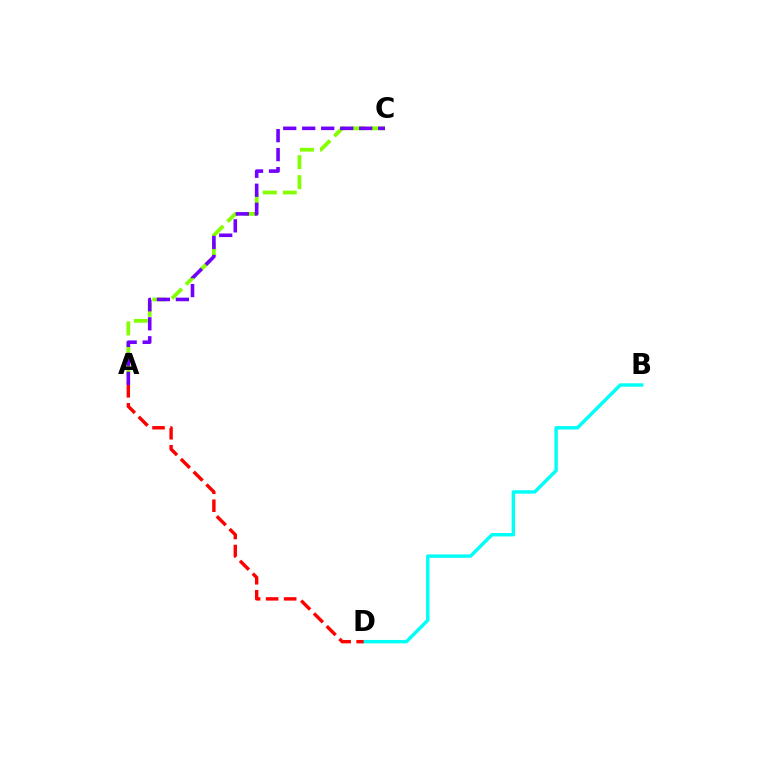{('A', 'C'): [{'color': '#84ff00', 'line_style': 'dashed', 'thickness': 2.71}, {'color': '#7200ff', 'line_style': 'dashed', 'thickness': 2.58}], ('B', 'D'): [{'color': '#00fff6', 'line_style': 'solid', 'thickness': 2.46}], ('A', 'D'): [{'color': '#ff0000', 'line_style': 'dashed', 'thickness': 2.45}]}